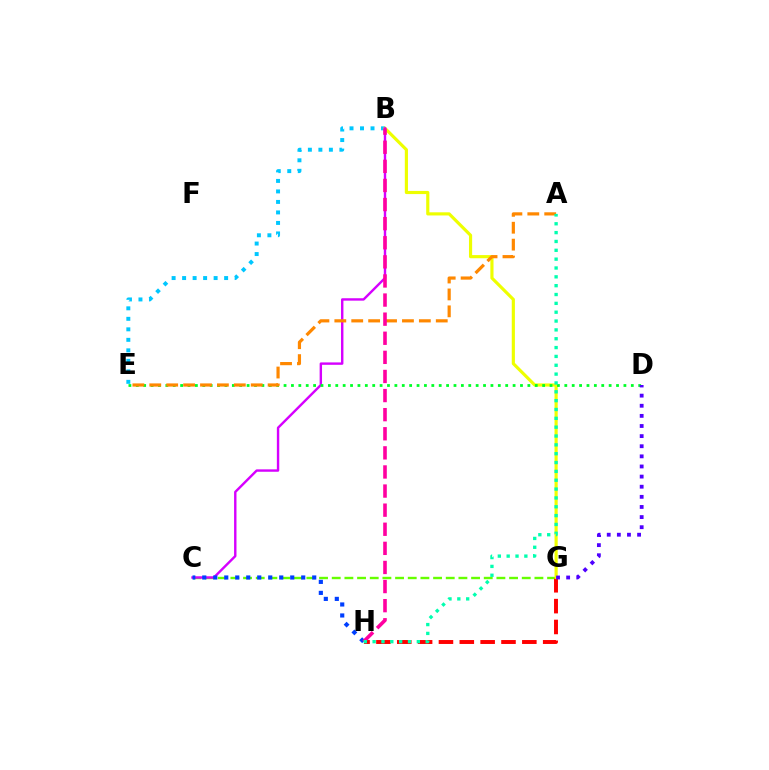{('B', 'E'): [{'color': '#00c7ff', 'line_style': 'dotted', 'thickness': 2.85}], ('C', 'G'): [{'color': '#66ff00', 'line_style': 'dashed', 'thickness': 1.72}], ('G', 'H'): [{'color': '#ff0000', 'line_style': 'dashed', 'thickness': 2.83}], ('B', 'G'): [{'color': '#eeff00', 'line_style': 'solid', 'thickness': 2.27}], ('B', 'C'): [{'color': '#d600ff', 'line_style': 'solid', 'thickness': 1.73}], ('D', 'E'): [{'color': '#00ff27', 'line_style': 'dotted', 'thickness': 2.01}], ('A', 'E'): [{'color': '#ff8800', 'line_style': 'dashed', 'thickness': 2.3}], ('C', 'H'): [{'color': '#003fff', 'line_style': 'dotted', 'thickness': 2.99}], ('B', 'H'): [{'color': '#ff00a0', 'line_style': 'dashed', 'thickness': 2.59}], ('A', 'H'): [{'color': '#00ffaf', 'line_style': 'dotted', 'thickness': 2.4}], ('D', 'G'): [{'color': '#4f00ff', 'line_style': 'dotted', 'thickness': 2.75}]}